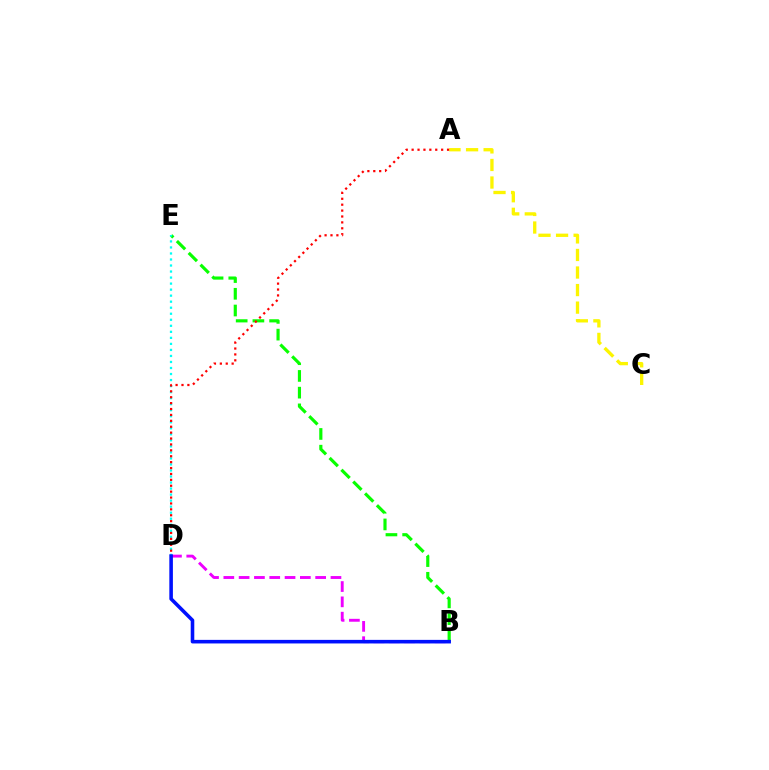{('B', 'E'): [{'color': '#08ff00', 'line_style': 'dashed', 'thickness': 2.27}], ('A', 'C'): [{'color': '#fcf500', 'line_style': 'dashed', 'thickness': 2.38}], ('B', 'D'): [{'color': '#ee00ff', 'line_style': 'dashed', 'thickness': 2.08}, {'color': '#0010ff', 'line_style': 'solid', 'thickness': 2.57}], ('D', 'E'): [{'color': '#00fff6', 'line_style': 'dotted', 'thickness': 1.64}], ('A', 'D'): [{'color': '#ff0000', 'line_style': 'dotted', 'thickness': 1.6}]}